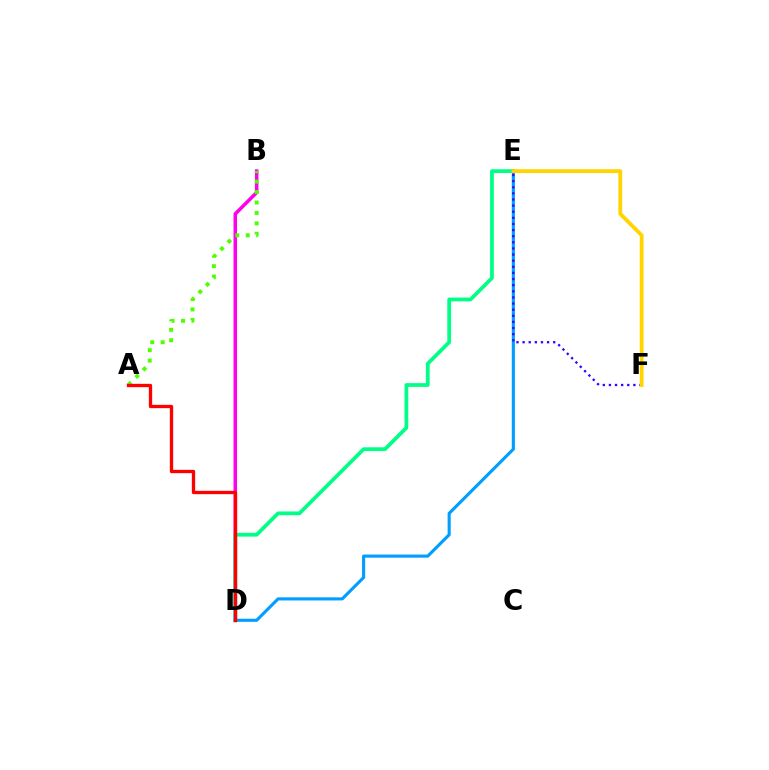{('B', 'D'): [{'color': '#ff00ed', 'line_style': 'solid', 'thickness': 2.55}], ('D', 'E'): [{'color': '#00ff86', 'line_style': 'solid', 'thickness': 2.7}, {'color': '#009eff', 'line_style': 'solid', 'thickness': 2.24}], ('A', 'B'): [{'color': '#4fff00', 'line_style': 'dotted', 'thickness': 2.83}], ('E', 'F'): [{'color': '#3700ff', 'line_style': 'dotted', 'thickness': 1.66}, {'color': '#ffd500', 'line_style': 'solid', 'thickness': 2.74}], ('A', 'D'): [{'color': '#ff0000', 'line_style': 'solid', 'thickness': 2.39}]}